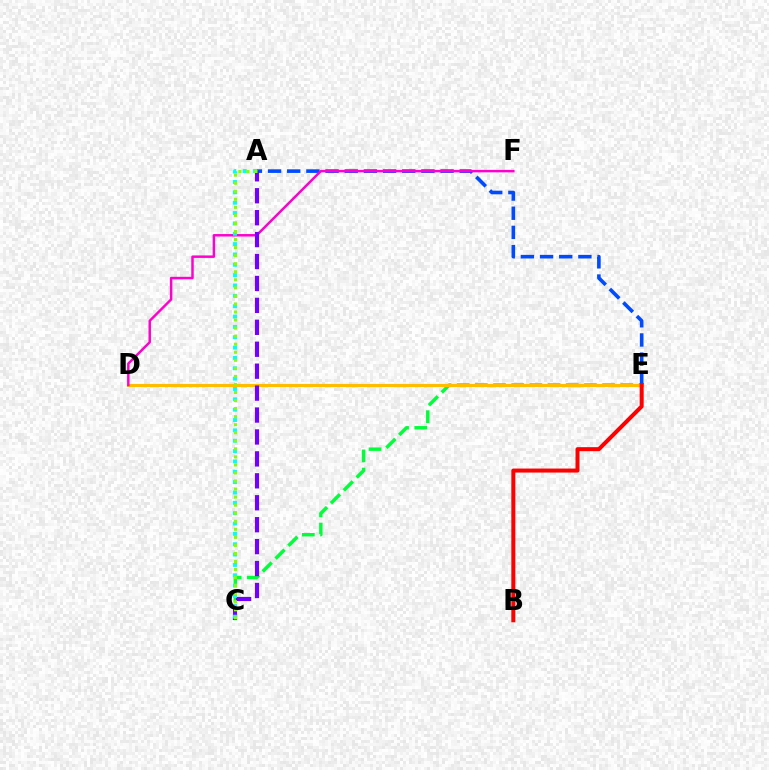{('A', 'E'): [{'color': '#004bff', 'line_style': 'dashed', 'thickness': 2.6}], ('C', 'E'): [{'color': '#00ff39', 'line_style': 'dashed', 'thickness': 2.47}], ('D', 'E'): [{'color': '#ffbd00', 'line_style': 'solid', 'thickness': 2.27}], ('D', 'F'): [{'color': '#ff00cf', 'line_style': 'solid', 'thickness': 1.78}], ('A', 'C'): [{'color': '#7200ff', 'line_style': 'dashed', 'thickness': 2.98}, {'color': '#00fff6', 'line_style': 'dotted', 'thickness': 2.81}, {'color': '#84ff00', 'line_style': 'dotted', 'thickness': 2.19}], ('B', 'E'): [{'color': '#ff0000', 'line_style': 'solid', 'thickness': 2.88}]}